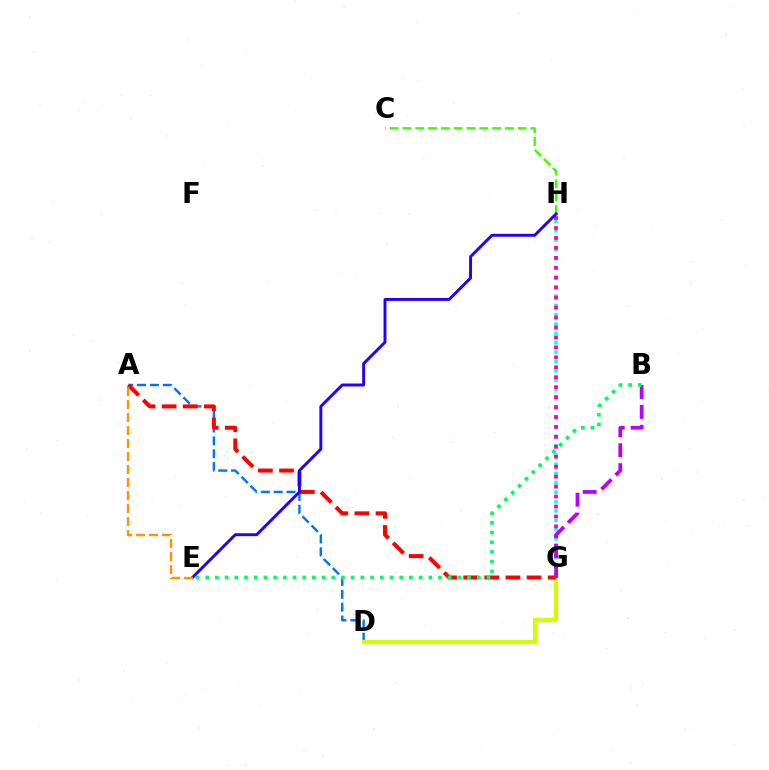{('G', 'H'): [{'color': '#00fff6', 'line_style': 'dotted', 'thickness': 2.54}, {'color': '#ff00ac', 'line_style': 'dotted', 'thickness': 2.7}], ('C', 'H'): [{'color': '#3dff00', 'line_style': 'dashed', 'thickness': 1.74}], ('A', 'D'): [{'color': '#0074ff', 'line_style': 'dashed', 'thickness': 1.75}], ('D', 'G'): [{'color': '#d1ff00', 'line_style': 'solid', 'thickness': 3.0}], ('A', 'G'): [{'color': '#ff0000', 'line_style': 'dashed', 'thickness': 2.87}], ('E', 'H'): [{'color': '#2500ff', 'line_style': 'solid', 'thickness': 2.11}], ('B', 'G'): [{'color': '#b900ff', 'line_style': 'dashed', 'thickness': 2.71}], ('A', 'E'): [{'color': '#ff9400', 'line_style': 'dashed', 'thickness': 1.76}], ('B', 'E'): [{'color': '#00ff5c', 'line_style': 'dotted', 'thickness': 2.63}]}